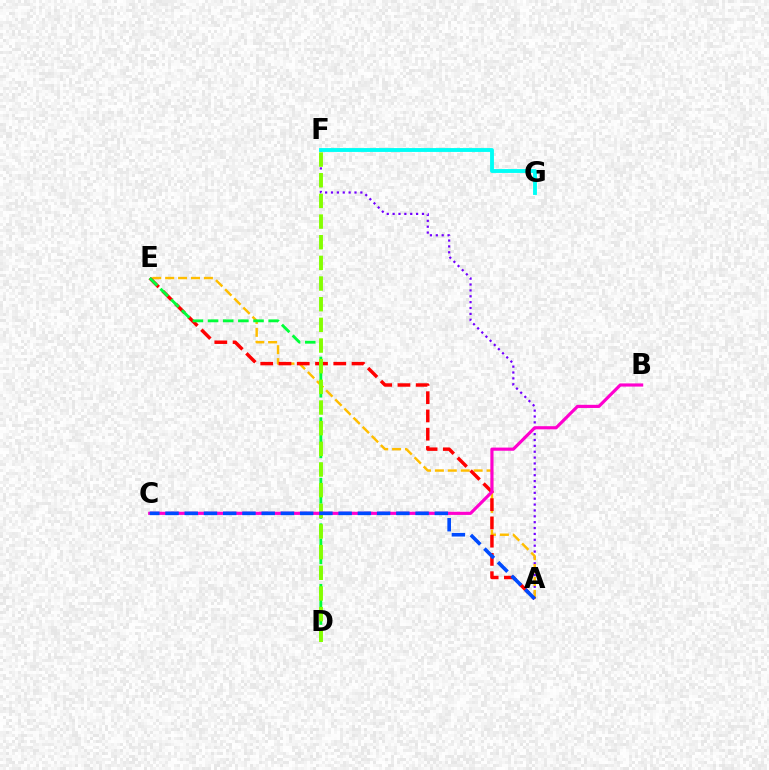{('A', 'F'): [{'color': '#7200ff', 'line_style': 'dotted', 'thickness': 1.6}], ('A', 'E'): [{'color': '#ffbd00', 'line_style': 'dashed', 'thickness': 1.75}, {'color': '#ff0000', 'line_style': 'dashed', 'thickness': 2.48}], ('D', 'E'): [{'color': '#00ff39', 'line_style': 'dashed', 'thickness': 2.06}], ('D', 'F'): [{'color': '#84ff00', 'line_style': 'dashed', 'thickness': 2.81}], ('B', 'C'): [{'color': '#ff00cf', 'line_style': 'solid', 'thickness': 2.28}], ('A', 'C'): [{'color': '#004bff', 'line_style': 'dashed', 'thickness': 2.61}], ('F', 'G'): [{'color': '#00fff6', 'line_style': 'solid', 'thickness': 2.78}]}